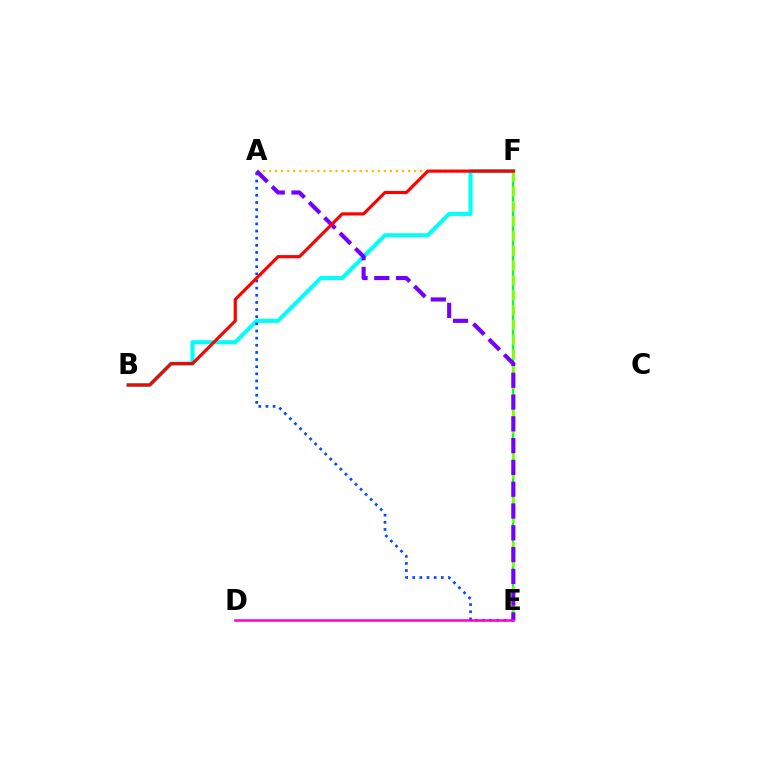{('E', 'F'): [{'color': '#00ff39', 'line_style': 'solid', 'thickness': 1.65}, {'color': '#84ff00', 'line_style': 'dashed', 'thickness': 2.01}], ('B', 'F'): [{'color': '#00fff6', 'line_style': 'solid', 'thickness': 2.94}, {'color': '#ff0000', 'line_style': 'solid', 'thickness': 2.27}], ('A', 'E'): [{'color': '#004bff', 'line_style': 'dotted', 'thickness': 1.94}, {'color': '#7200ff', 'line_style': 'dashed', 'thickness': 2.96}], ('A', 'F'): [{'color': '#ffbd00', 'line_style': 'dotted', 'thickness': 1.64}], ('D', 'E'): [{'color': '#ff00cf', 'line_style': 'solid', 'thickness': 1.83}]}